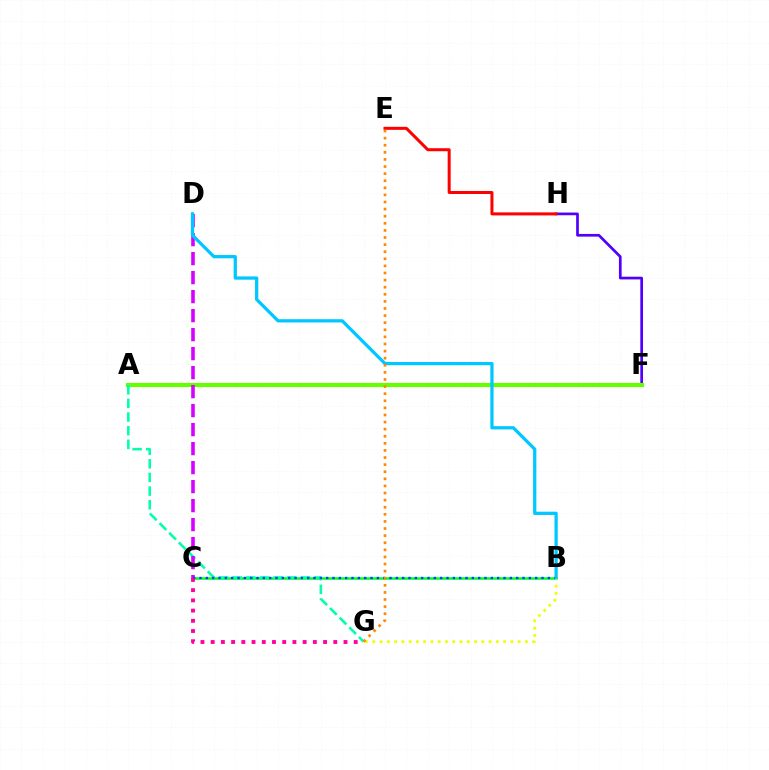{('F', 'H'): [{'color': '#4f00ff', 'line_style': 'solid', 'thickness': 1.94}], ('B', 'C'): [{'color': '#00ff27', 'line_style': 'solid', 'thickness': 1.84}, {'color': '#003fff', 'line_style': 'dotted', 'thickness': 1.72}], ('E', 'H'): [{'color': '#ff0000', 'line_style': 'solid', 'thickness': 2.17}], ('A', 'F'): [{'color': '#66ff00', 'line_style': 'solid', 'thickness': 2.98}], ('A', 'G'): [{'color': '#00ffaf', 'line_style': 'dashed', 'thickness': 1.85}], ('B', 'G'): [{'color': '#eeff00', 'line_style': 'dotted', 'thickness': 1.97}], ('C', 'D'): [{'color': '#d600ff', 'line_style': 'dashed', 'thickness': 2.58}], ('B', 'D'): [{'color': '#00c7ff', 'line_style': 'solid', 'thickness': 2.34}], ('C', 'G'): [{'color': '#ff00a0', 'line_style': 'dotted', 'thickness': 2.78}], ('E', 'G'): [{'color': '#ff8800', 'line_style': 'dotted', 'thickness': 1.93}]}